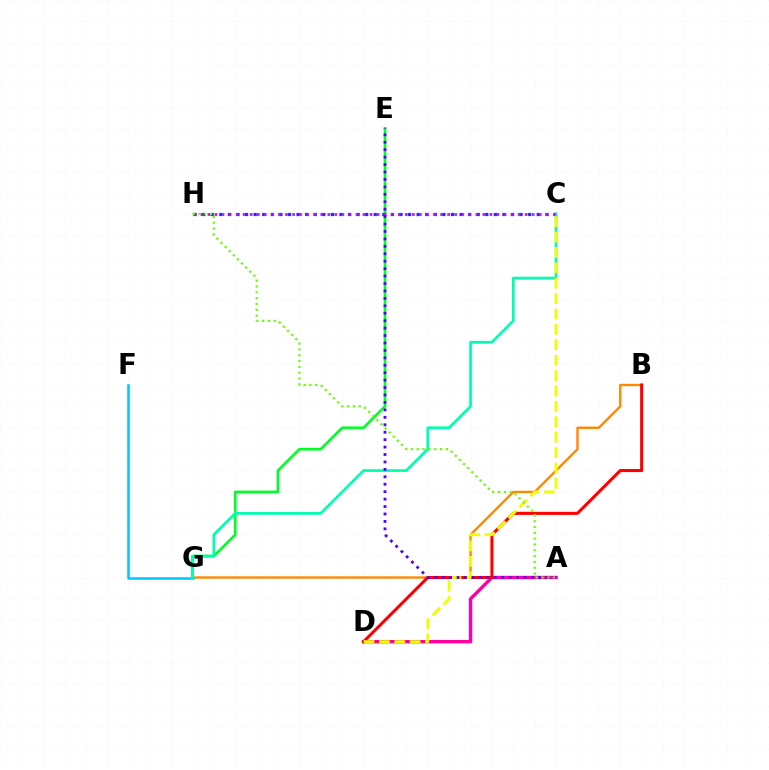{('B', 'G'): [{'color': '#ff8800', 'line_style': 'solid', 'thickness': 1.7}], ('A', 'D'): [{'color': '#ff00a0', 'line_style': 'solid', 'thickness': 2.44}], ('B', 'D'): [{'color': '#ff0000', 'line_style': 'solid', 'thickness': 2.21}], ('E', 'G'): [{'color': '#00ff27', 'line_style': 'solid', 'thickness': 1.92}], ('C', 'H'): [{'color': '#003fff', 'line_style': 'dotted', 'thickness': 2.33}, {'color': '#d600ff', 'line_style': 'dotted', 'thickness': 1.92}], ('F', 'G'): [{'color': '#00c7ff', 'line_style': 'solid', 'thickness': 1.82}], ('C', 'G'): [{'color': '#00ffaf', 'line_style': 'solid', 'thickness': 1.95}], ('C', 'D'): [{'color': '#eeff00', 'line_style': 'dashed', 'thickness': 2.09}], ('A', 'E'): [{'color': '#4f00ff', 'line_style': 'dotted', 'thickness': 2.02}], ('A', 'H'): [{'color': '#66ff00', 'line_style': 'dotted', 'thickness': 1.58}]}